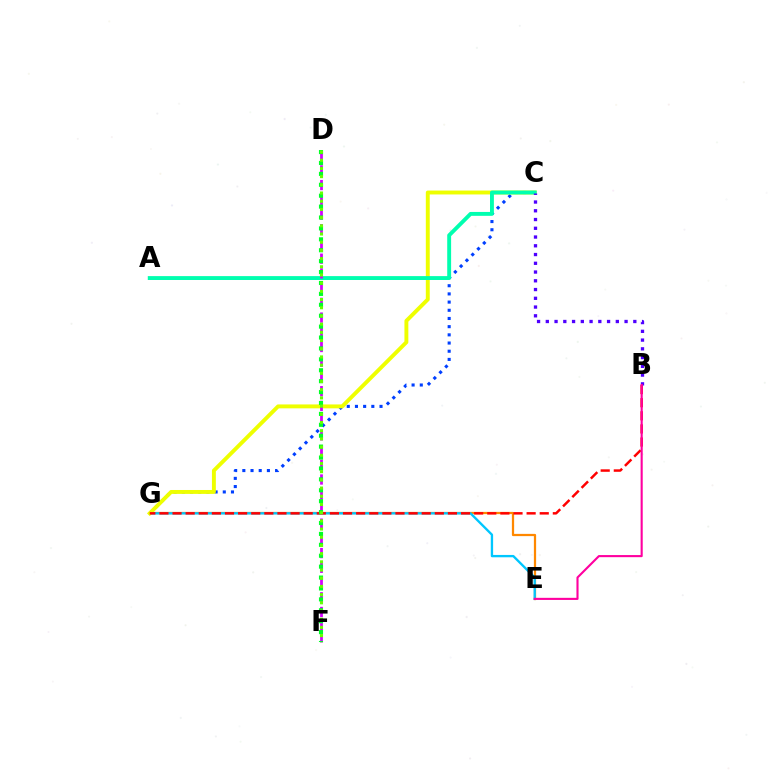{('E', 'G'): [{'color': '#ff8800', 'line_style': 'solid', 'thickness': 1.62}, {'color': '#00c7ff', 'line_style': 'solid', 'thickness': 1.68}], ('C', 'G'): [{'color': '#003fff', 'line_style': 'dotted', 'thickness': 2.22}, {'color': '#eeff00', 'line_style': 'solid', 'thickness': 2.82}], ('A', 'C'): [{'color': '#00ffaf', 'line_style': 'solid', 'thickness': 2.8}], ('B', 'G'): [{'color': '#ff0000', 'line_style': 'dashed', 'thickness': 1.78}], ('D', 'F'): [{'color': '#d600ff', 'line_style': 'dashed', 'thickness': 2.0}, {'color': '#00ff27', 'line_style': 'dotted', 'thickness': 2.96}, {'color': '#66ff00', 'line_style': 'dotted', 'thickness': 2.23}], ('B', 'C'): [{'color': '#4f00ff', 'line_style': 'dotted', 'thickness': 2.38}], ('B', 'E'): [{'color': '#ff00a0', 'line_style': 'solid', 'thickness': 1.52}]}